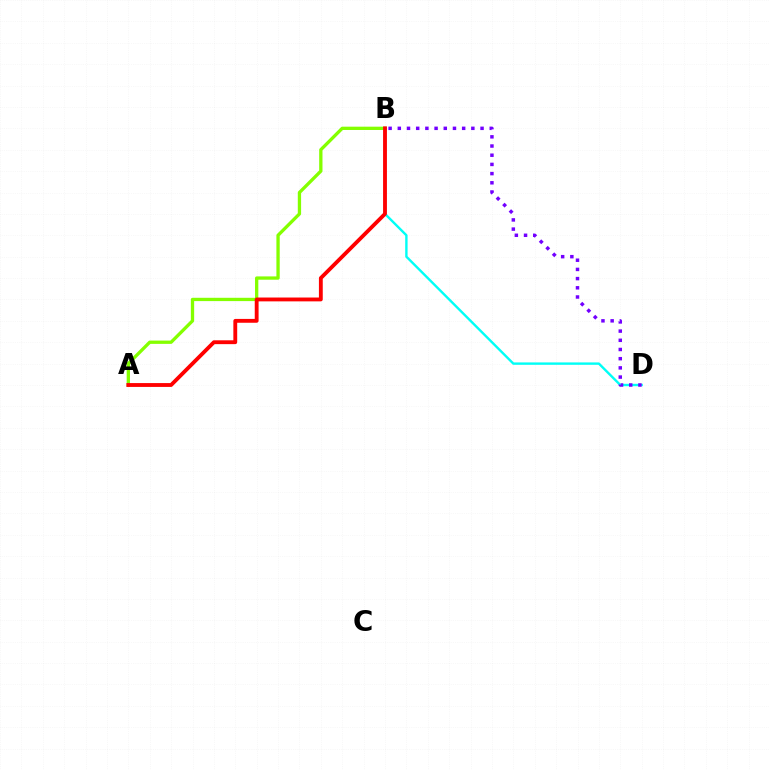{('A', 'B'): [{'color': '#84ff00', 'line_style': 'solid', 'thickness': 2.38}, {'color': '#ff0000', 'line_style': 'solid', 'thickness': 2.77}], ('B', 'D'): [{'color': '#00fff6', 'line_style': 'solid', 'thickness': 1.72}, {'color': '#7200ff', 'line_style': 'dotted', 'thickness': 2.5}]}